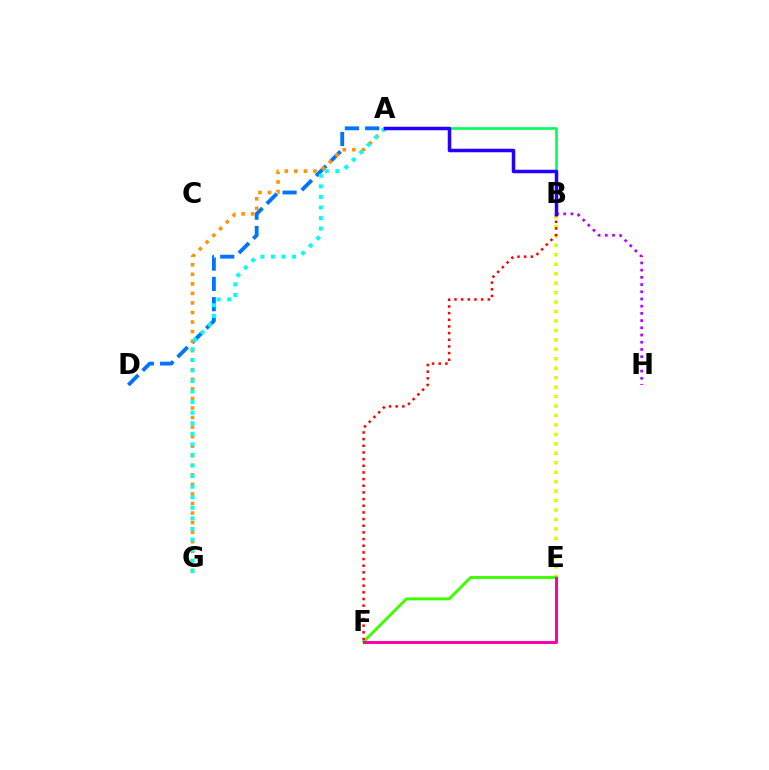{('B', 'E'): [{'color': '#d1ff00', 'line_style': 'dotted', 'thickness': 2.57}], ('E', 'F'): [{'color': '#3dff00', 'line_style': 'solid', 'thickness': 2.09}, {'color': '#ff00ac', 'line_style': 'solid', 'thickness': 2.15}], ('B', 'H'): [{'color': '#b900ff', 'line_style': 'dotted', 'thickness': 1.96}], ('A', 'D'): [{'color': '#0074ff', 'line_style': 'dashed', 'thickness': 2.76}], ('A', 'B'): [{'color': '#00ff5c', 'line_style': 'solid', 'thickness': 1.92}, {'color': '#2500ff', 'line_style': 'solid', 'thickness': 2.52}], ('A', 'G'): [{'color': '#ff9400', 'line_style': 'dotted', 'thickness': 2.59}, {'color': '#00fff6', 'line_style': 'dotted', 'thickness': 2.87}], ('B', 'F'): [{'color': '#ff0000', 'line_style': 'dotted', 'thickness': 1.81}]}